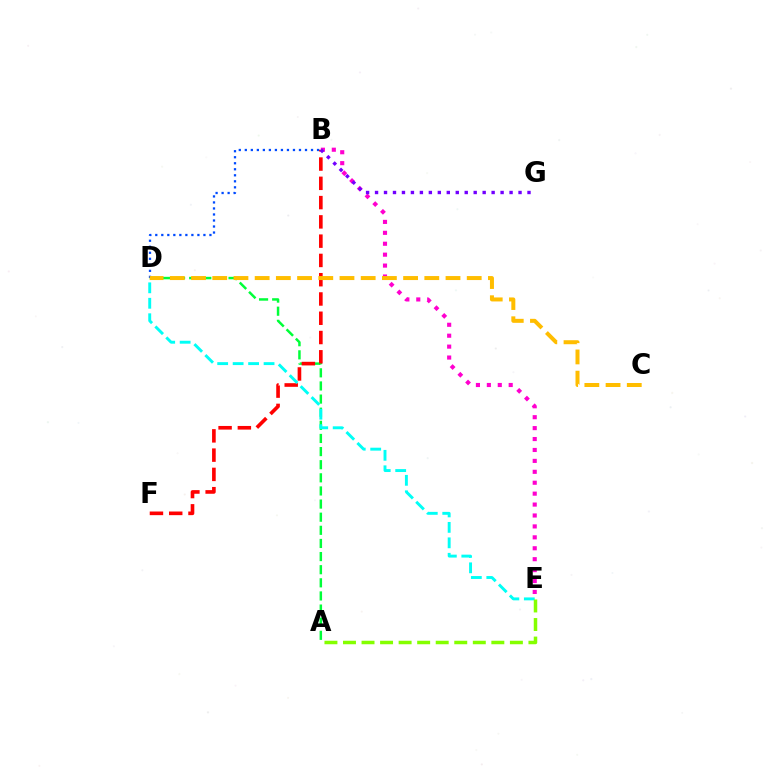{('A', 'D'): [{'color': '#00ff39', 'line_style': 'dashed', 'thickness': 1.78}], ('B', 'F'): [{'color': '#ff0000', 'line_style': 'dashed', 'thickness': 2.62}], ('D', 'E'): [{'color': '#00fff6', 'line_style': 'dashed', 'thickness': 2.1}], ('B', 'D'): [{'color': '#004bff', 'line_style': 'dotted', 'thickness': 1.64}], ('B', 'E'): [{'color': '#ff00cf', 'line_style': 'dotted', 'thickness': 2.97}], ('B', 'G'): [{'color': '#7200ff', 'line_style': 'dotted', 'thickness': 2.44}], ('C', 'D'): [{'color': '#ffbd00', 'line_style': 'dashed', 'thickness': 2.88}], ('A', 'E'): [{'color': '#84ff00', 'line_style': 'dashed', 'thickness': 2.52}]}